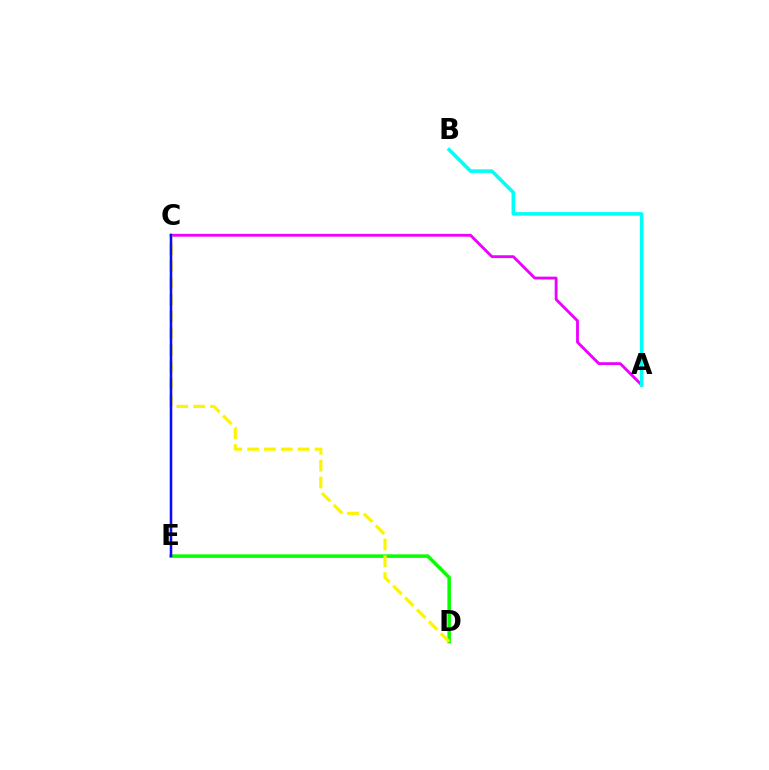{('A', 'C'): [{'color': '#ee00ff', 'line_style': 'solid', 'thickness': 2.04}], ('D', 'E'): [{'color': '#08ff00', 'line_style': 'solid', 'thickness': 2.54}], ('C', 'D'): [{'color': '#fcf500', 'line_style': 'dashed', 'thickness': 2.29}], ('C', 'E'): [{'color': '#ff0000', 'line_style': 'solid', 'thickness': 1.61}, {'color': '#0010ff', 'line_style': 'solid', 'thickness': 1.74}], ('A', 'B'): [{'color': '#00fff6', 'line_style': 'solid', 'thickness': 2.57}]}